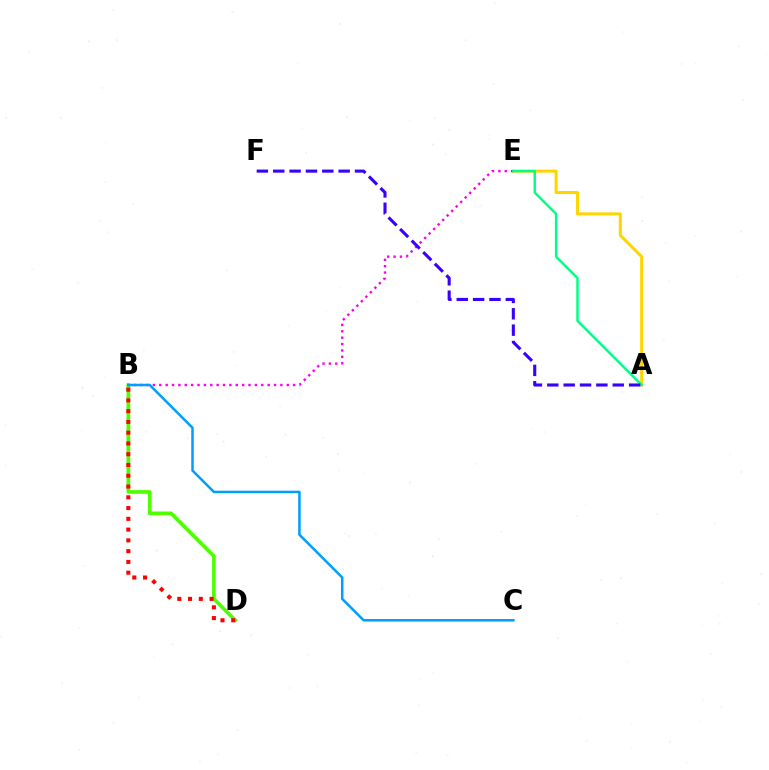{('A', 'E'): [{'color': '#ffd500', 'line_style': 'solid', 'thickness': 2.19}, {'color': '#00ff86', 'line_style': 'solid', 'thickness': 1.78}], ('B', 'E'): [{'color': '#ff00ed', 'line_style': 'dotted', 'thickness': 1.73}], ('A', 'F'): [{'color': '#3700ff', 'line_style': 'dashed', 'thickness': 2.22}], ('B', 'D'): [{'color': '#4fff00', 'line_style': 'solid', 'thickness': 2.65}, {'color': '#ff0000', 'line_style': 'dotted', 'thickness': 2.93}], ('B', 'C'): [{'color': '#009eff', 'line_style': 'solid', 'thickness': 1.81}]}